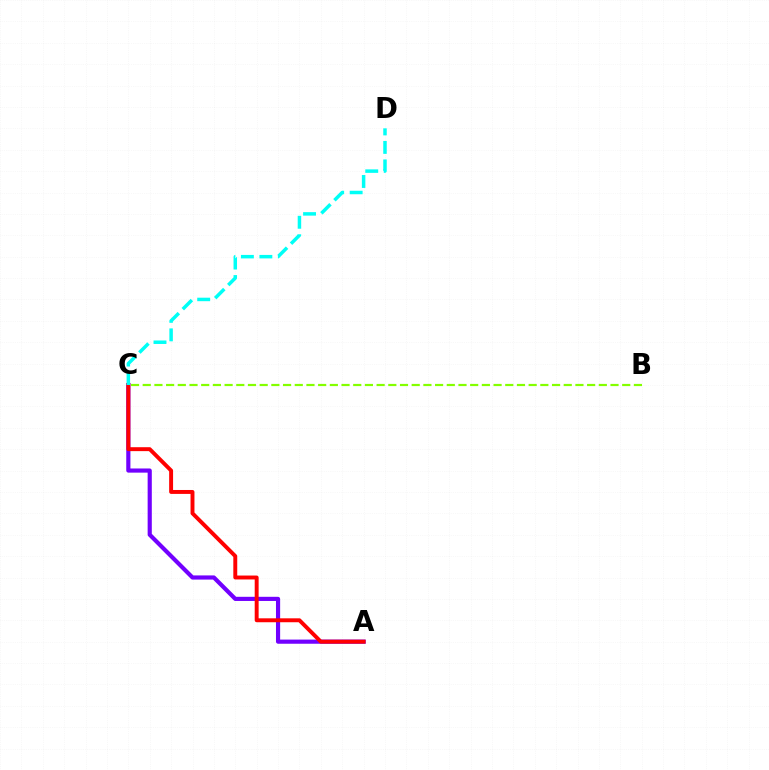{('A', 'C'): [{'color': '#7200ff', 'line_style': 'solid', 'thickness': 3.0}, {'color': '#ff0000', 'line_style': 'solid', 'thickness': 2.83}], ('C', 'D'): [{'color': '#00fff6', 'line_style': 'dashed', 'thickness': 2.51}], ('B', 'C'): [{'color': '#84ff00', 'line_style': 'dashed', 'thickness': 1.59}]}